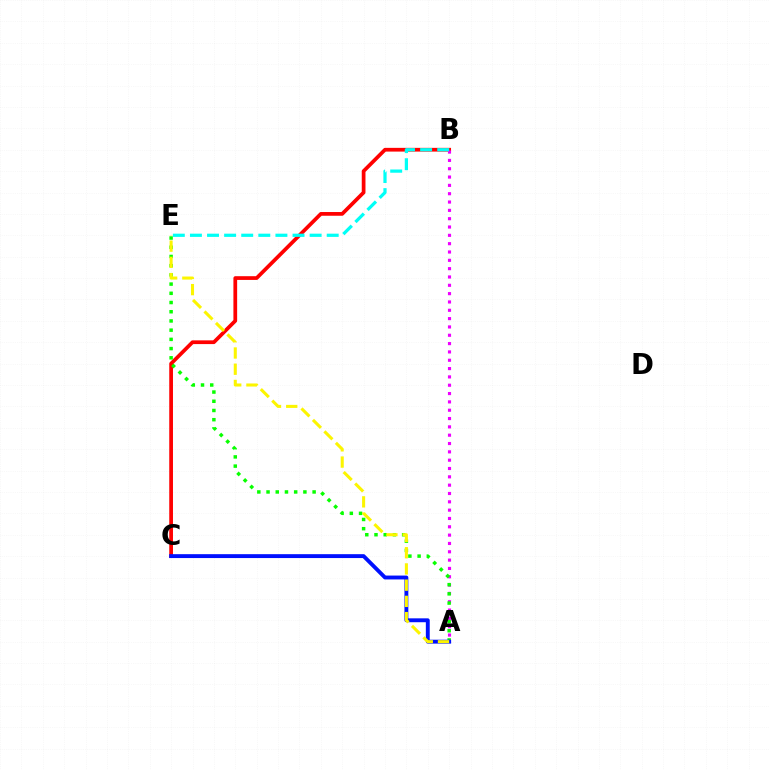{('B', 'C'): [{'color': '#ff0000', 'line_style': 'solid', 'thickness': 2.69}], ('A', 'B'): [{'color': '#ee00ff', 'line_style': 'dotted', 'thickness': 2.26}], ('A', 'E'): [{'color': '#08ff00', 'line_style': 'dotted', 'thickness': 2.5}, {'color': '#fcf500', 'line_style': 'dashed', 'thickness': 2.2}], ('A', 'C'): [{'color': '#0010ff', 'line_style': 'solid', 'thickness': 2.8}], ('B', 'E'): [{'color': '#00fff6', 'line_style': 'dashed', 'thickness': 2.32}]}